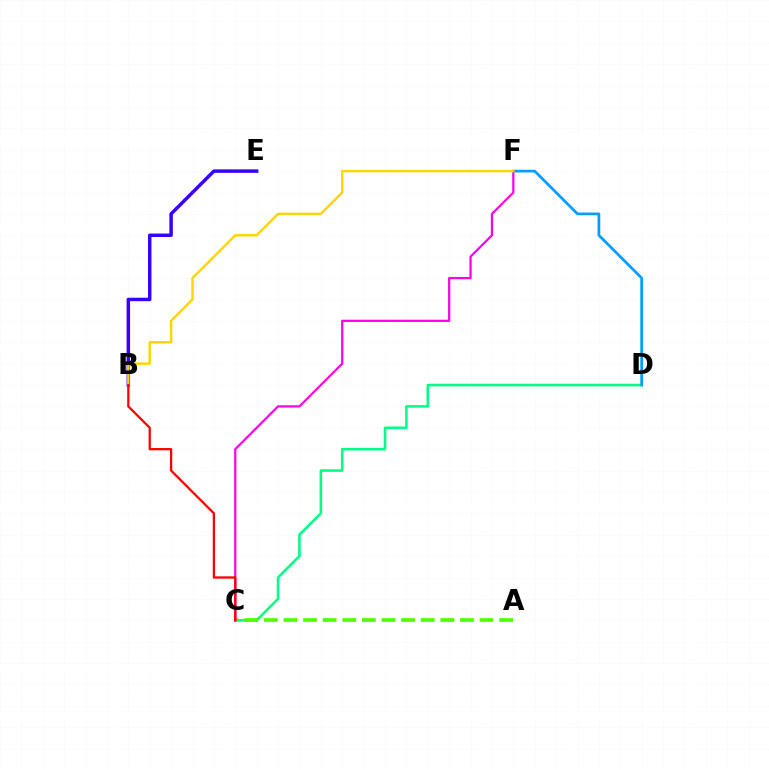{('C', 'D'): [{'color': '#00ff86', 'line_style': 'solid', 'thickness': 1.84}], ('D', 'F'): [{'color': '#009eff', 'line_style': 'solid', 'thickness': 1.96}], ('A', 'C'): [{'color': '#4fff00', 'line_style': 'dashed', 'thickness': 2.66}], ('C', 'F'): [{'color': '#ff00ed', 'line_style': 'solid', 'thickness': 1.61}], ('B', 'E'): [{'color': '#3700ff', 'line_style': 'solid', 'thickness': 2.49}], ('B', 'F'): [{'color': '#ffd500', 'line_style': 'solid', 'thickness': 1.76}], ('B', 'C'): [{'color': '#ff0000', 'line_style': 'solid', 'thickness': 1.63}]}